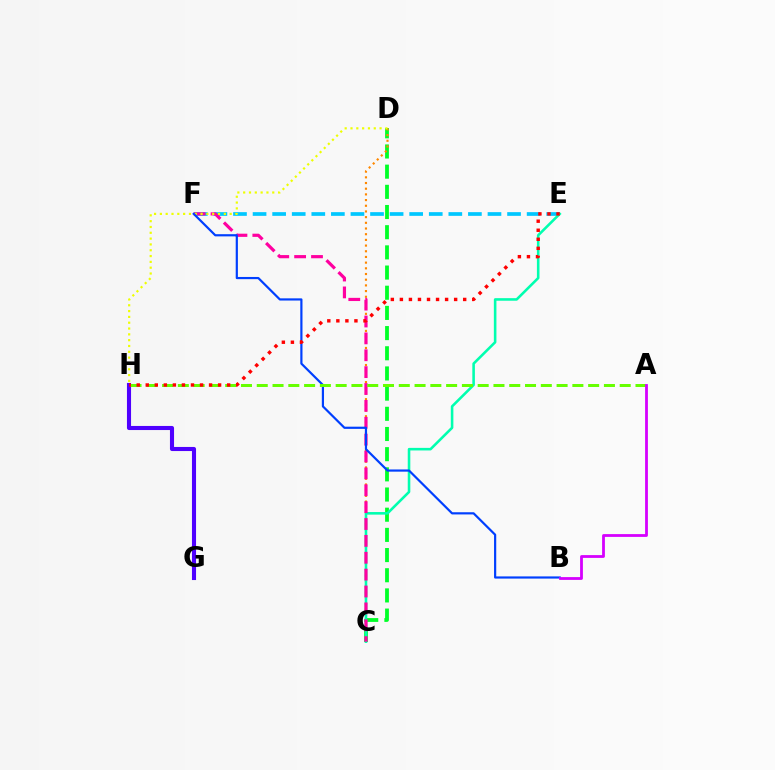{('E', 'F'): [{'color': '#00c7ff', 'line_style': 'dashed', 'thickness': 2.66}], ('C', 'D'): [{'color': '#00ff27', 'line_style': 'dashed', 'thickness': 2.74}, {'color': '#ff8800', 'line_style': 'dotted', 'thickness': 1.55}], ('C', 'E'): [{'color': '#00ffaf', 'line_style': 'solid', 'thickness': 1.86}], ('C', 'F'): [{'color': '#ff00a0', 'line_style': 'dashed', 'thickness': 2.29}], ('G', 'H'): [{'color': '#4f00ff', 'line_style': 'solid', 'thickness': 2.95}], ('D', 'H'): [{'color': '#eeff00', 'line_style': 'dotted', 'thickness': 1.58}], ('B', 'F'): [{'color': '#003fff', 'line_style': 'solid', 'thickness': 1.58}], ('A', 'H'): [{'color': '#66ff00', 'line_style': 'dashed', 'thickness': 2.14}], ('A', 'B'): [{'color': '#d600ff', 'line_style': 'solid', 'thickness': 2.01}], ('E', 'H'): [{'color': '#ff0000', 'line_style': 'dotted', 'thickness': 2.46}]}